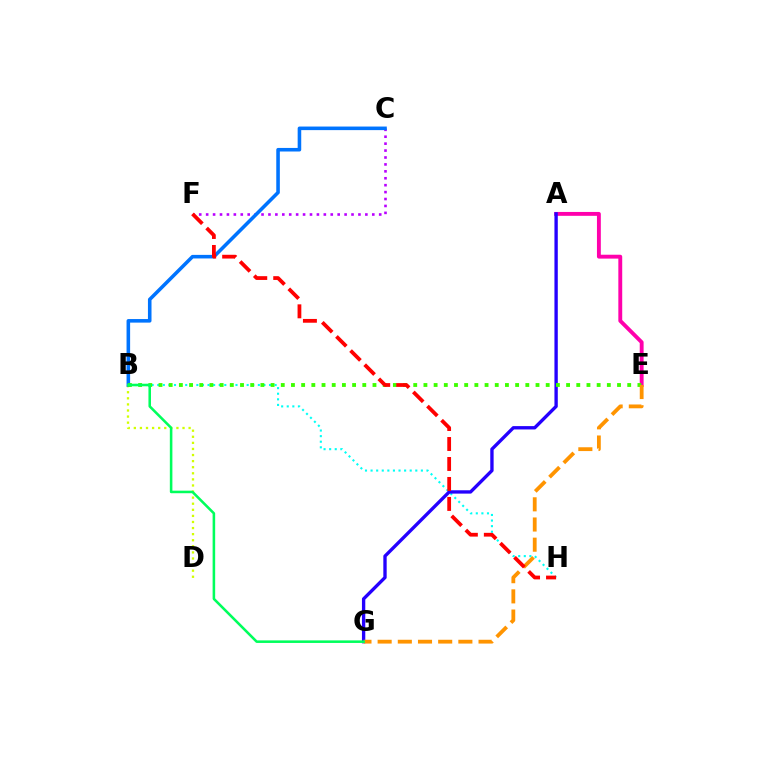{('B', 'D'): [{'color': '#d1ff00', 'line_style': 'dotted', 'thickness': 1.65}], ('A', 'E'): [{'color': '#ff00ac', 'line_style': 'solid', 'thickness': 2.79}], ('C', 'F'): [{'color': '#b900ff', 'line_style': 'dotted', 'thickness': 1.88}], ('B', 'H'): [{'color': '#00fff6', 'line_style': 'dotted', 'thickness': 1.52}], ('B', 'C'): [{'color': '#0074ff', 'line_style': 'solid', 'thickness': 2.57}], ('A', 'G'): [{'color': '#2500ff', 'line_style': 'solid', 'thickness': 2.41}], ('B', 'E'): [{'color': '#3dff00', 'line_style': 'dotted', 'thickness': 2.77}], ('E', 'G'): [{'color': '#ff9400', 'line_style': 'dashed', 'thickness': 2.74}], ('B', 'G'): [{'color': '#00ff5c', 'line_style': 'solid', 'thickness': 1.84}], ('F', 'H'): [{'color': '#ff0000', 'line_style': 'dashed', 'thickness': 2.71}]}